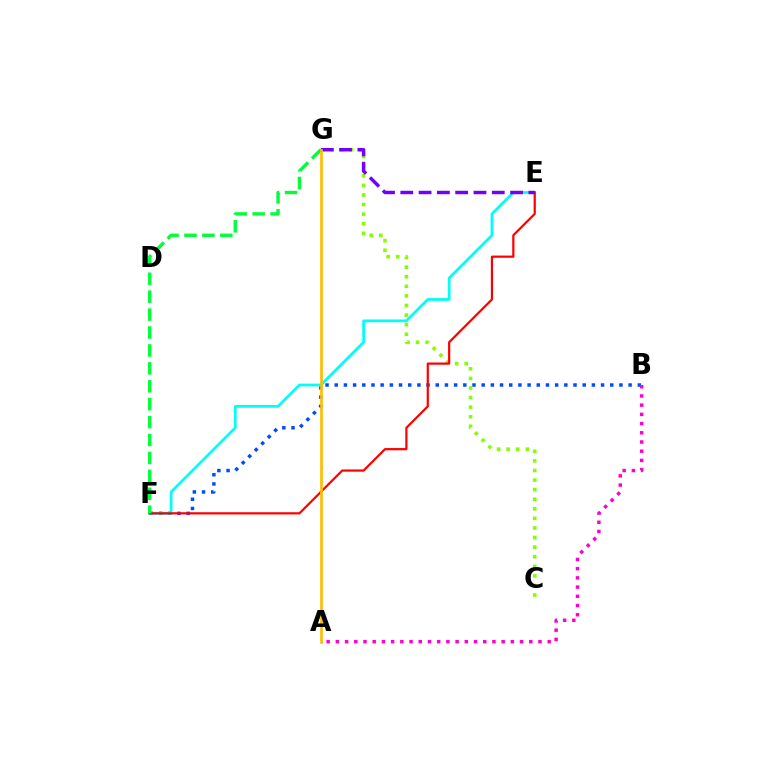{('B', 'F'): [{'color': '#004bff', 'line_style': 'dotted', 'thickness': 2.5}], ('C', 'G'): [{'color': '#84ff00', 'line_style': 'dotted', 'thickness': 2.6}], ('E', 'F'): [{'color': '#00fff6', 'line_style': 'solid', 'thickness': 1.98}, {'color': '#ff0000', 'line_style': 'solid', 'thickness': 1.59}], ('A', 'B'): [{'color': '#ff00cf', 'line_style': 'dotted', 'thickness': 2.5}], ('F', 'G'): [{'color': '#00ff39', 'line_style': 'dashed', 'thickness': 2.43}], ('E', 'G'): [{'color': '#7200ff', 'line_style': 'dashed', 'thickness': 2.49}], ('A', 'G'): [{'color': '#ffbd00', 'line_style': 'solid', 'thickness': 1.92}]}